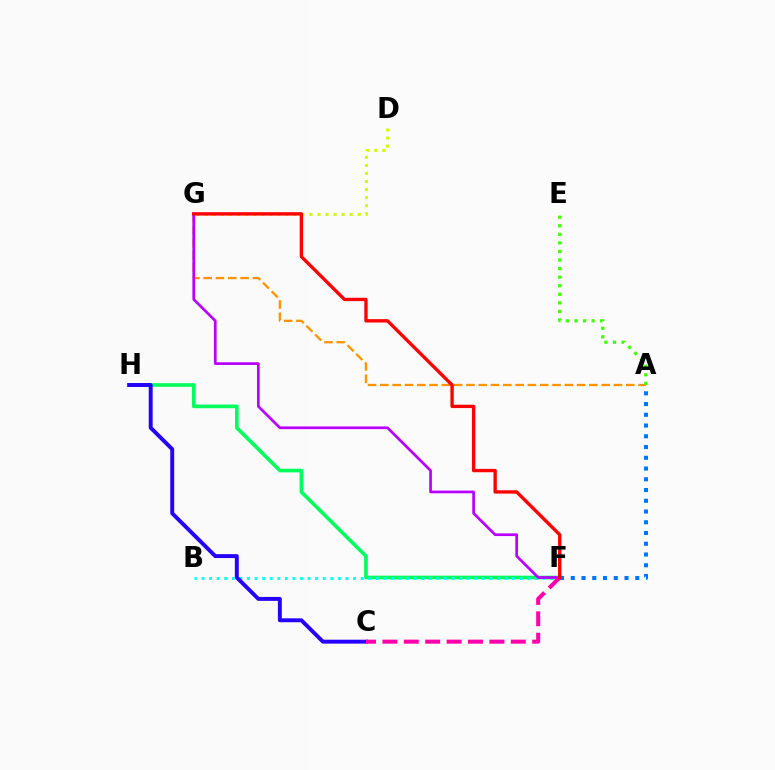{('D', 'G'): [{'color': '#d1ff00', 'line_style': 'dotted', 'thickness': 2.19}], ('F', 'H'): [{'color': '#00ff5c', 'line_style': 'solid', 'thickness': 2.61}], ('B', 'F'): [{'color': '#00fff6', 'line_style': 'dotted', 'thickness': 2.06}], ('A', 'G'): [{'color': '#ff9400', 'line_style': 'dashed', 'thickness': 1.67}], ('C', 'H'): [{'color': '#2500ff', 'line_style': 'solid', 'thickness': 2.83}], ('A', 'F'): [{'color': '#0074ff', 'line_style': 'dotted', 'thickness': 2.92}], ('F', 'G'): [{'color': '#b900ff', 'line_style': 'solid', 'thickness': 1.95}, {'color': '#ff0000', 'line_style': 'solid', 'thickness': 2.41}], ('C', 'F'): [{'color': '#ff00ac', 'line_style': 'dashed', 'thickness': 2.91}], ('A', 'E'): [{'color': '#3dff00', 'line_style': 'dotted', 'thickness': 2.33}]}